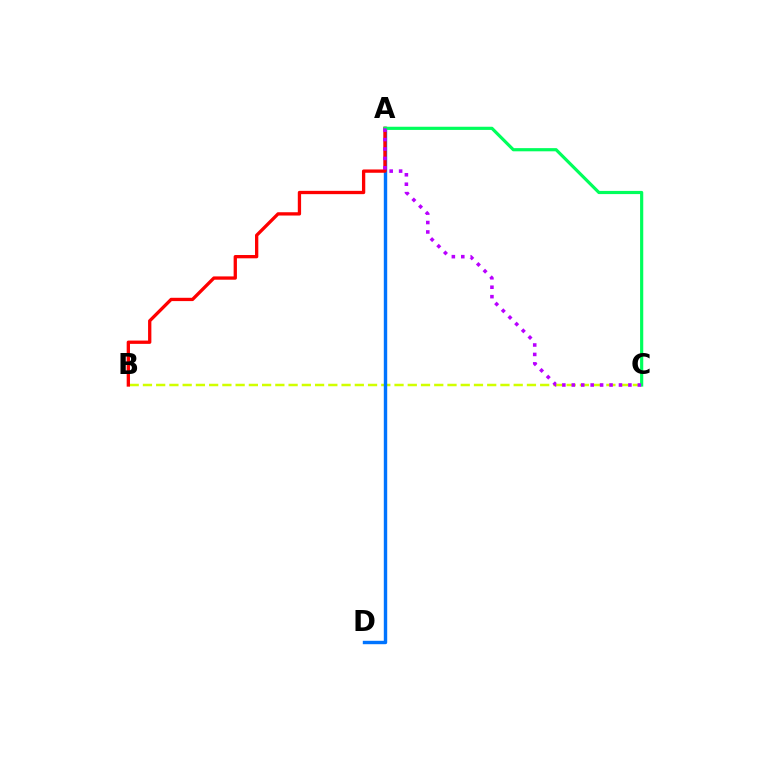{('B', 'C'): [{'color': '#d1ff00', 'line_style': 'dashed', 'thickness': 1.8}], ('A', 'D'): [{'color': '#0074ff', 'line_style': 'solid', 'thickness': 2.45}], ('A', 'B'): [{'color': '#ff0000', 'line_style': 'solid', 'thickness': 2.38}], ('A', 'C'): [{'color': '#00ff5c', 'line_style': 'solid', 'thickness': 2.29}, {'color': '#b900ff', 'line_style': 'dotted', 'thickness': 2.56}]}